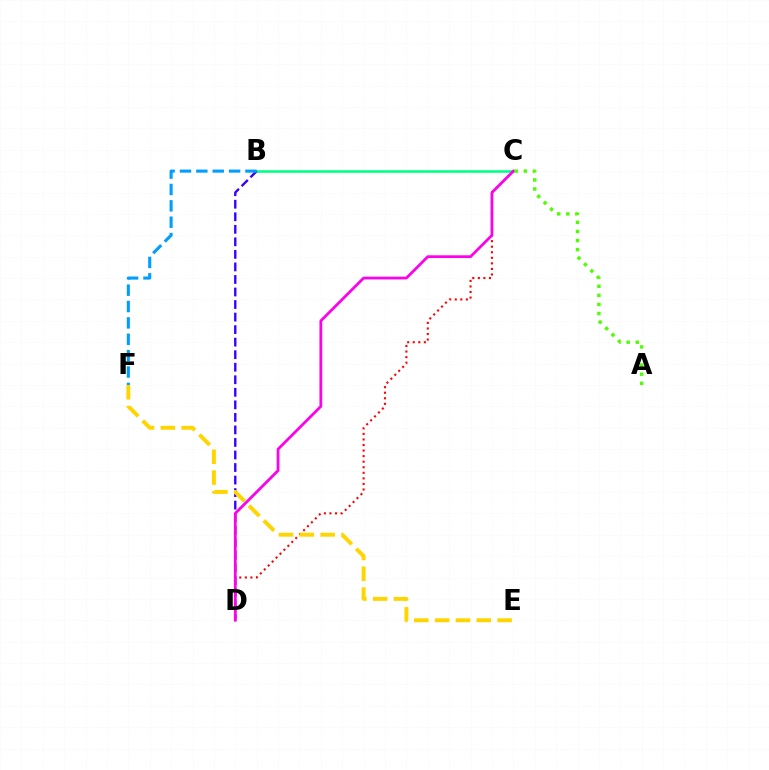{('C', 'D'): [{'color': '#ff0000', 'line_style': 'dotted', 'thickness': 1.51}, {'color': '#ff00ed', 'line_style': 'solid', 'thickness': 1.98}], ('B', 'C'): [{'color': '#00ff86', 'line_style': 'solid', 'thickness': 1.87}], ('B', 'D'): [{'color': '#3700ff', 'line_style': 'dashed', 'thickness': 1.7}], ('B', 'F'): [{'color': '#009eff', 'line_style': 'dashed', 'thickness': 2.22}], ('E', 'F'): [{'color': '#ffd500', 'line_style': 'dashed', 'thickness': 2.83}], ('A', 'C'): [{'color': '#4fff00', 'line_style': 'dotted', 'thickness': 2.47}]}